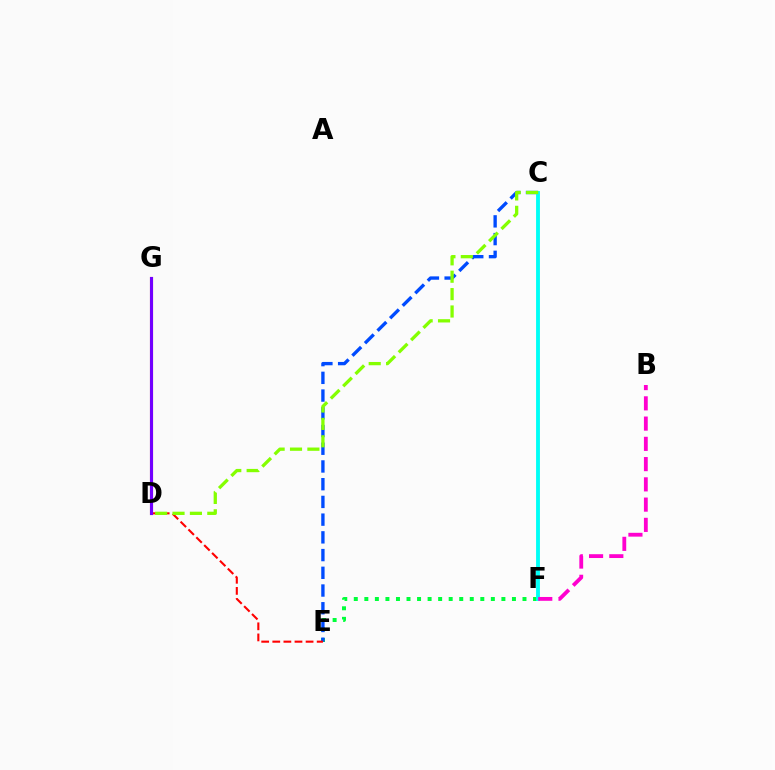{('E', 'F'): [{'color': '#00ff39', 'line_style': 'dotted', 'thickness': 2.86}], ('C', 'E'): [{'color': '#004bff', 'line_style': 'dashed', 'thickness': 2.41}], ('D', 'E'): [{'color': '#ff0000', 'line_style': 'dashed', 'thickness': 1.51}], ('D', 'G'): [{'color': '#ffbd00', 'line_style': 'solid', 'thickness': 2.21}, {'color': '#7200ff', 'line_style': 'solid', 'thickness': 2.25}], ('C', 'F'): [{'color': '#00fff6', 'line_style': 'solid', 'thickness': 2.77}], ('B', 'F'): [{'color': '#ff00cf', 'line_style': 'dashed', 'thickness': 2.75}], ('C', 'D'): [{'color': '#84ff00', 'line_style': 'dashed', 'thickness': 2.36}]}